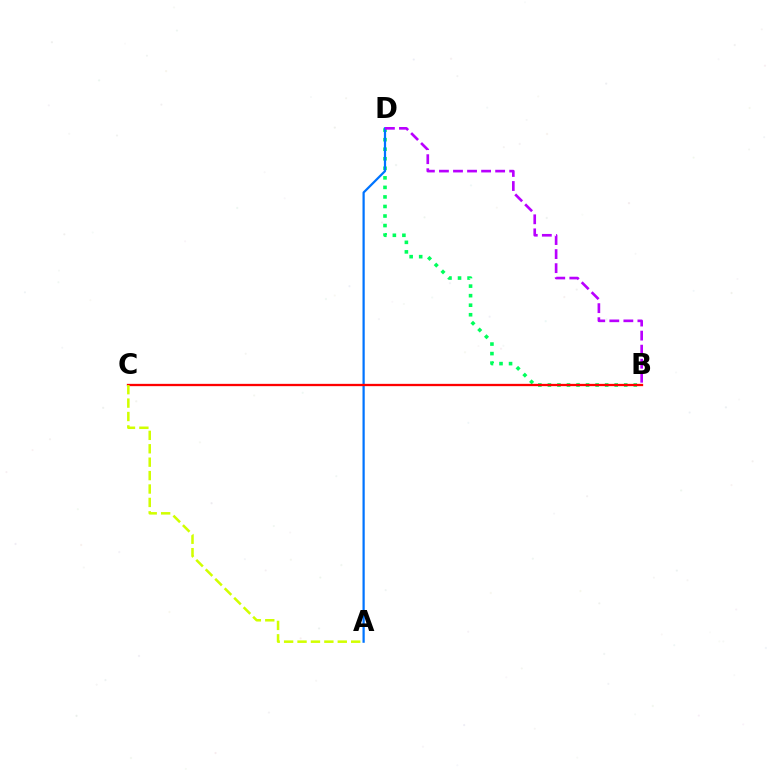{('B', 'D'): [{'color': '#00ff5c', 'line_style': 'dotted', 'thickness': 2.59}, {'color': '#b900ff', 'line_style': 'dashed', 'thickness': 1.91}], ('A', 'D'): [{'color': '#0074ff', 'line_style': 'solid', 'thickness': 1.61}], ('B', 'C'): [{'color': '#ff0000', 'line_style': 'solid', 'thickness': 1.65}], ('A', 'C'): [{'color': '#d1ff00', 'line_style': 'dashed', 'thickness': 1.82}]}